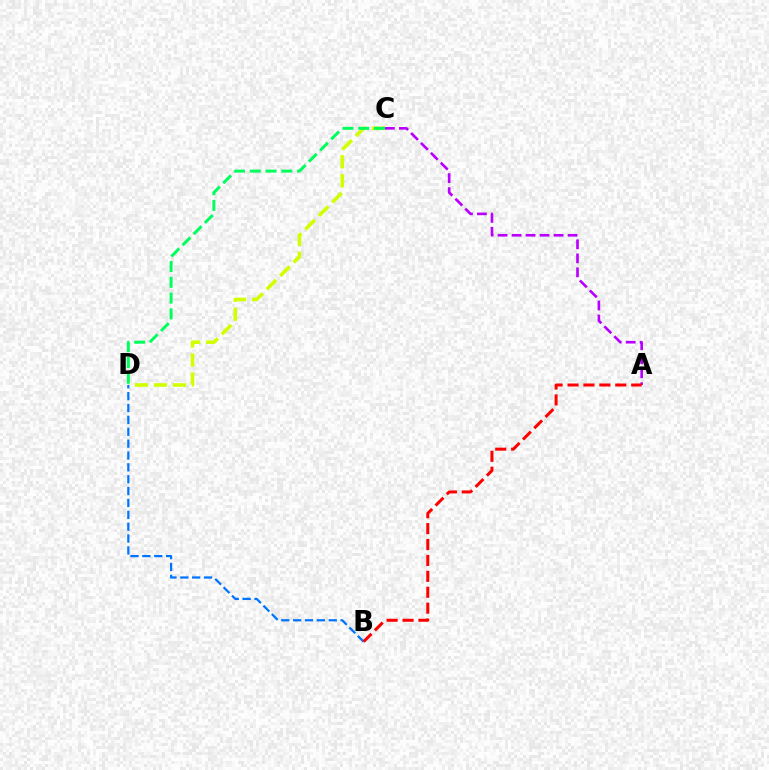{('C', 'D'): [{'color': '#d1ff00', 'line_style': 'dashed', 'thickness': 2.58}, {'color': '#00ff5c', 'line_style': 'dashed', 'thickness': 2.14}], ('B', 'D'): [{'color': '#0074ff', 'line_style': 'dashed', 'thickness': 1.61}], ('A', 'C'): [{'color': '#b900ff', 'line_style': 'dashed', 'thickness': 1.9}], ('A', 'B'): [{'color': '#ff0000', 'line_style': 'dashed', 'thickness': 2.16}]}